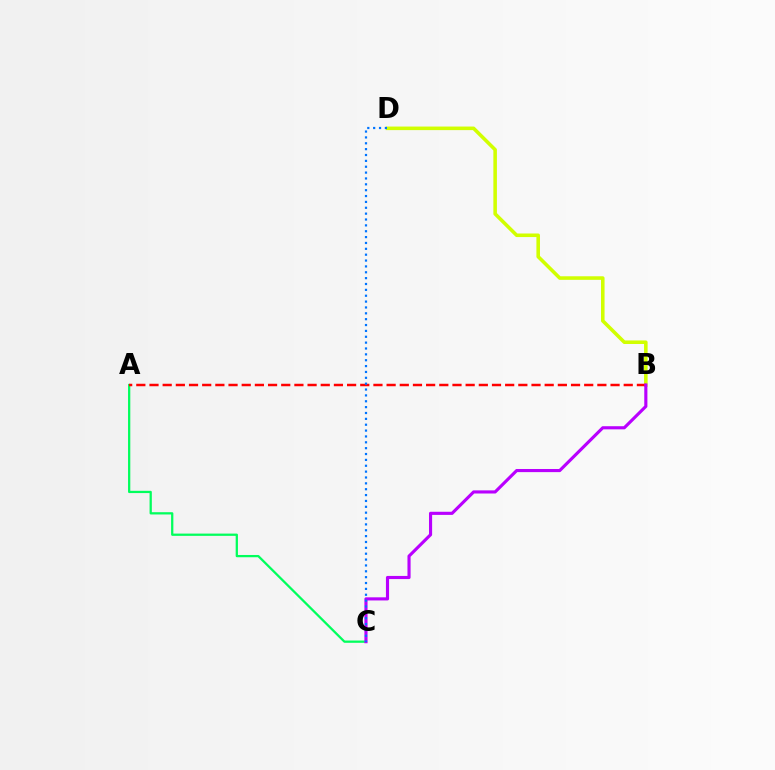{('B', 'D'): [{'color': '#d1ff00', 'line_style': 'solid', 'thickness': 2.56}], ('A', 'C'): [{'color': '#00ff5c', 'line_style': 'solid', 'thickness': 1.63}], ('A', 'B'): [{'color': '#ff0000', 'line_style': 'dashed', 'thickness': 1.79}], ('B', 'C'): [{'color': '#b900ff', 'line_style': 'solid', 'thickness': 2.25}], ('C', 'D'): [{'color': '#0074ff', 'line_style': 'dotted', 'thickness': 1.59}]}